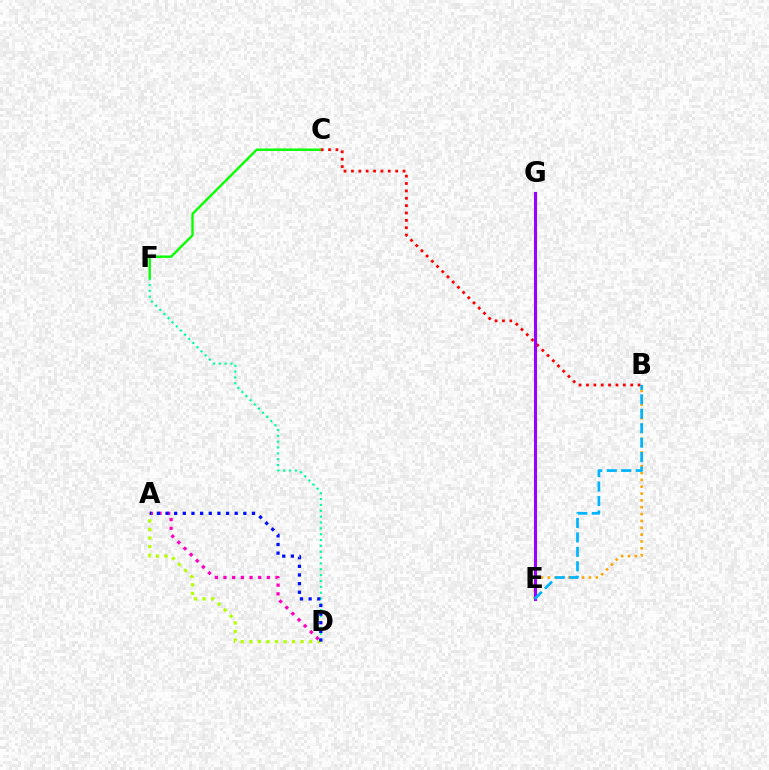{('D', 'F'): [{'color': '#00ff9d', 'line_style': 'dotted', 'thickness': 1.59}], ('A', 'D'): [{'color': '#ff00bd', 'line_style': 'dotted', 'thickness': 2.36}, {'color': '#b3ff00', 'line_style': 'dotted', 'thickness': 2.32}, {'color': '#0010ff', 'line_style': 'dotted', 'thickness': 2.35}], ('B', 'E'): [{'color': '#ffa500', 'line_style': 'dotted', 'thickness': 1.86}, {'color': '#00b5ff', 'line_style': 'dashed', 'thickness': 1.96}], ('C', 'F'): [{'color': '#08ff00', 'line_style': 'solid', 'thickness': 1.71}], ('B', 'C'): [{'color': '#ff0000', 'line_style': 'dotted', 'thickness': 2.0}], ('E', 'G'): [{'color': '#9b00ff', 'line_style': 'solid', 'thickness': 2.21}]}